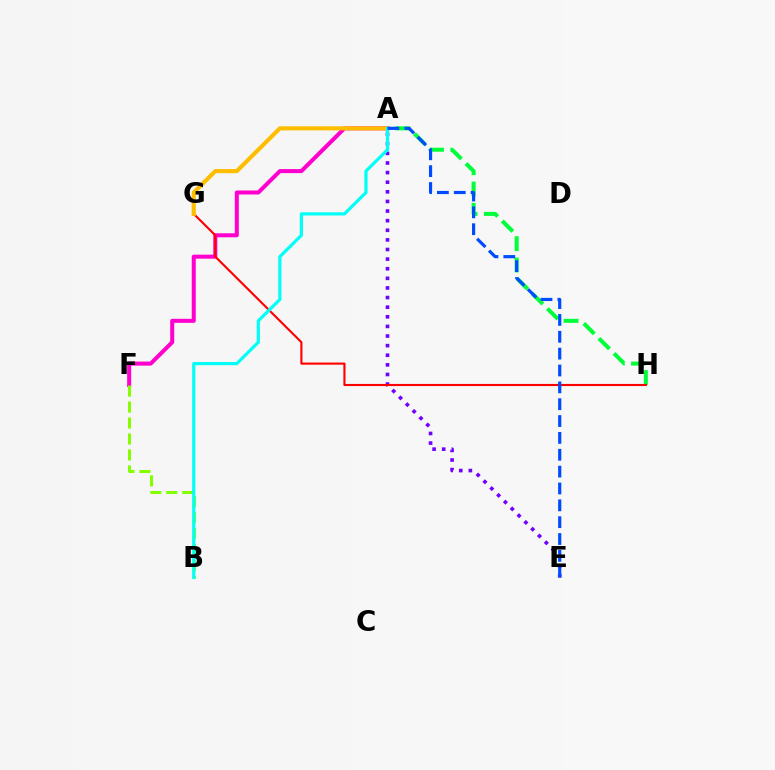{('A', 'H'): [{'color': '#00ff39', 'line_style': 'dashed', 'thickness': 2.89}], ('A', 'F'): [{'color': '#ff00cf', 'line_style': 'solid', 'thickness': 2.9}], ('A', 'E'): [{'color': '#7200ff', 'line_style': 'dotted', 'thickness': 2.61}, {'color': '#004bff', 'line_style': 'dashed', 'thickness': 2.29}], ('G', 'H'): [{'color': '#ff0000', 'line_style': 'solid', 'thickness': 1.53}], ('A', 'G'): [{'color': '#ffbd00', 'line_style': 'solid', 'thickness': 2.97}], ('B', 'F'): [{'color': '#84ff00', 'line_style': 'dashed', 'thickness': 2.17}], ('A', 'B'): [{'color': '#00fff6', 'line_style': 'solid', 'thickness': 2.3}]}